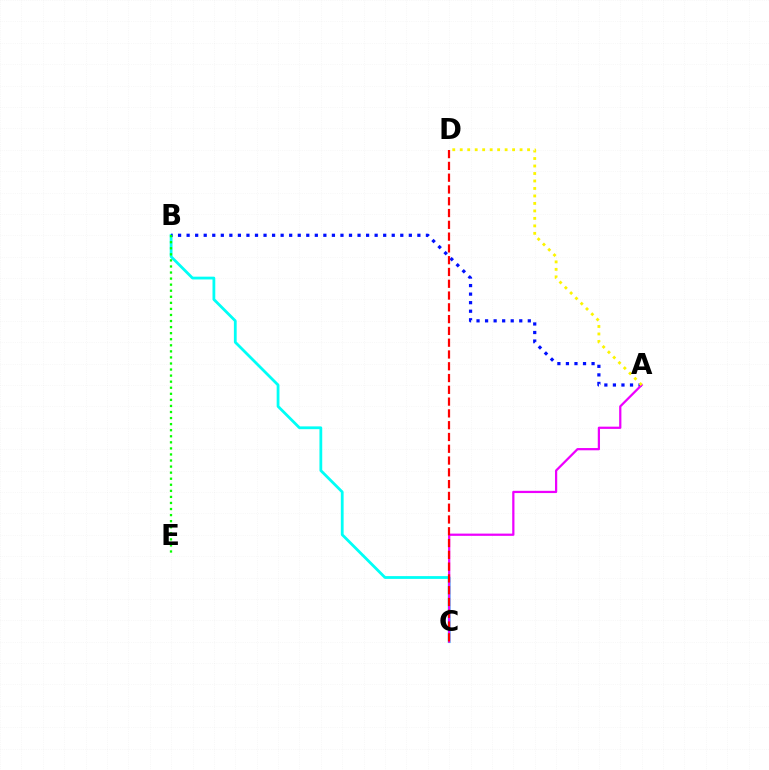{('B', 'C'): [{'color': '#00fff6', 'line_style': 'solid', 'thickness': 2.01}], ('A', 'B'): [{'color': '#0010ff', 'line_style': 'dotted', 'thickness': 2.32}], ('A', 'C'): [{'color': '#ee00ff', 'line_style': 'solid', 'thickness': 1.61}], ('C', 'D'): [{'color': '#ff0000', 'line_style': 'dashed', 'thickness': 1.6}], ('B', 'E'): [{'color': '#08ff00', 'line_style': 'dotted', 'thickness': 1.65}], ('A', 'D'): [{'color': '#fcf500', 'line_style': 'dotted', 'thickness': 2.03}]}